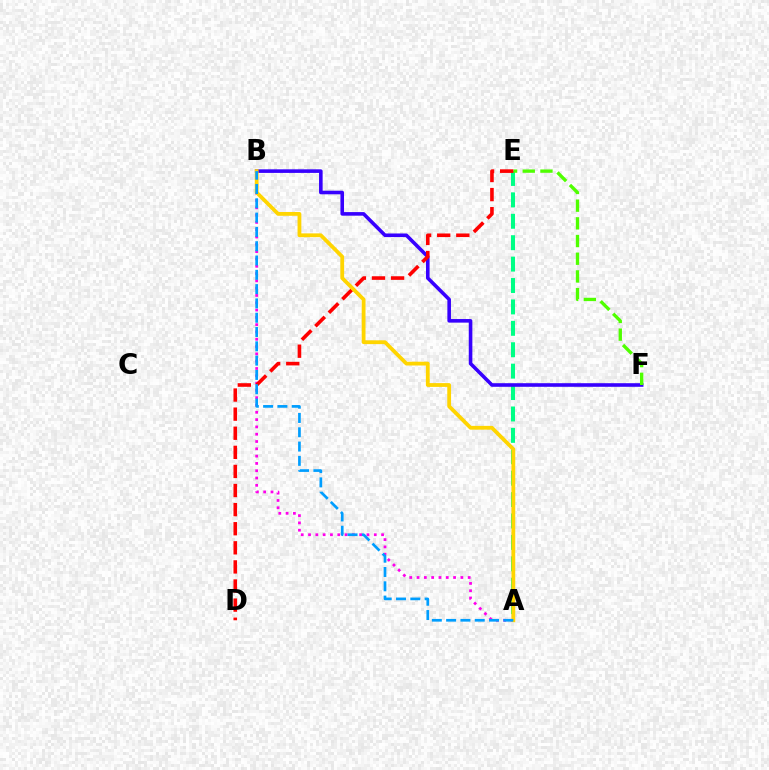{('A', 'B'): [{'color': '#ff00ed', 'line_style': 'dotted', 'thickness': 1.98}, {'color': '#ffd500', 'line_style': 'solid', 'thickness': 2.73}, {'color': '#009eff', 'line_style': 'dashed', 'thickness': 1.94}], ('A', 'E'): [{'color': '#00ff86', 'line_style': 'dashed', 'thickness': 2.91}], ('B', 'F'): [{'color': '#3700ff', 'line_style': 'solid', 'thickness': 2.59}], ('E', 'F'): [{'color': '#4fff00', 'line_style': 'dashed', 'thickness': 2.4}], ('D', 'E'): [{'color': '#ff0000', 'line_style': 'dashed', 'thickness': 2.59}]}